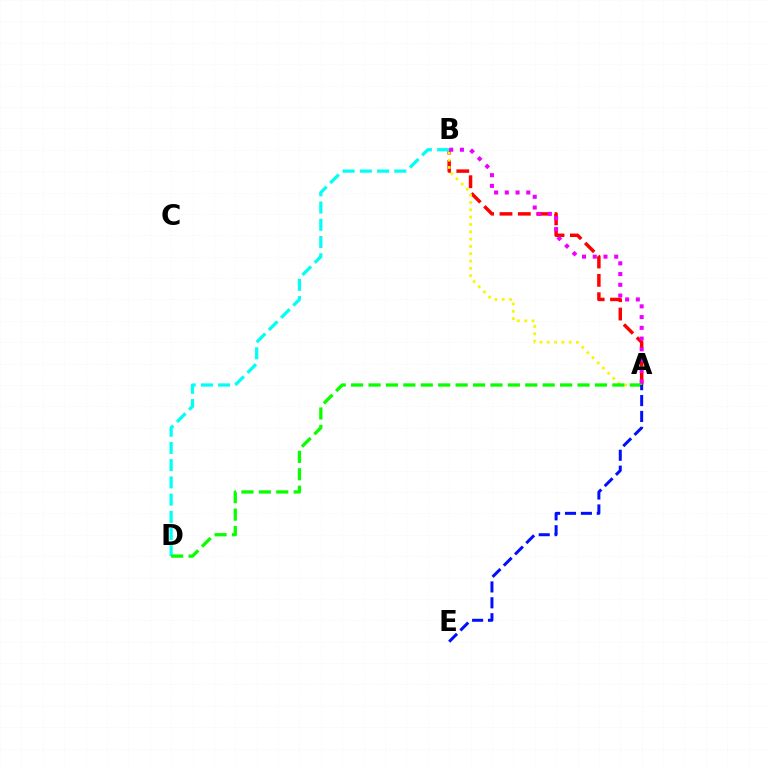{('A', 'B'): [{'color': '#ff0000', 'line_style': 'dashed', 'thickness': 2.49}, {'color': '#fcf500', 'line_style': 'dotted', 'thickness': 1.99}, {'color': '#ee00ff', 'line_style': 'dotted', 'thickness': 2.92}], ('B', 'D'): [{'color': '#00fff6', 'line_style': 'dashed', 'thickness': 2.34}], ('A', 'D'): [{'color': '#08ff00', 'line_style': 'dashed', 'thickness': 2.37}], ('A', 'E'): [{'color': '#0010ff', 'line_style': 'dashed', 'thickness': 2.16}]}